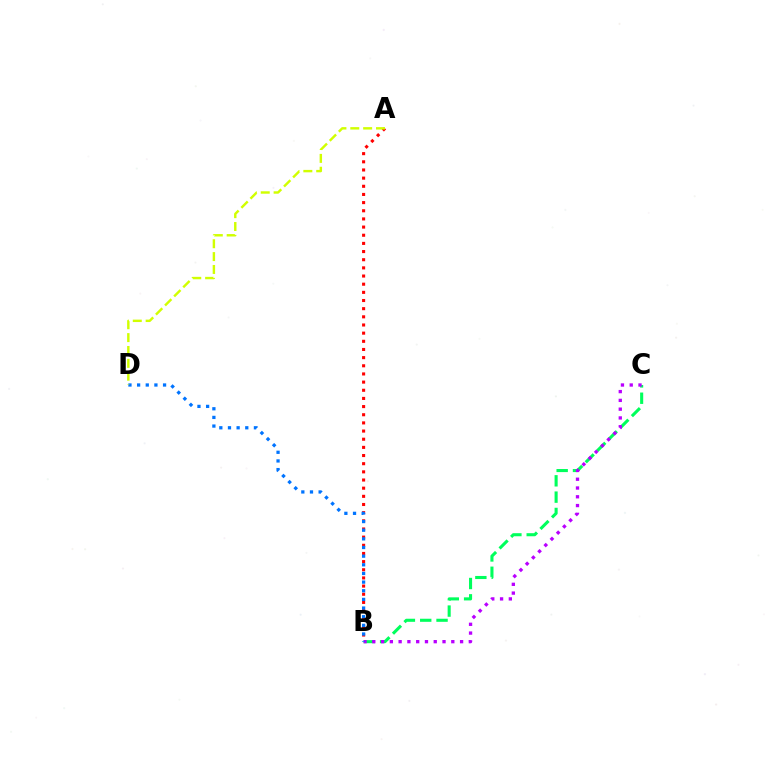{('A', 'B'): [{'color': '#ff0000', 'line_style': 'dotted', 'thickness': 2.22}], ('B', 'C'): [{'color': '#00ff5c', 'line_style': 'dashed', 'thickness': 2.22}, {'color': '#b900ff', 'line_style': 'dotted', 'thickness': 2.39}], ('B', 'D'): [{'color': '#0074ff', 'line_style': 'dotted', 'thickness': 2.35}], ('A', 'D'): [{'color': '#d1ff00', 'line_style': 'dashed', 'thickness': 1.75}]}